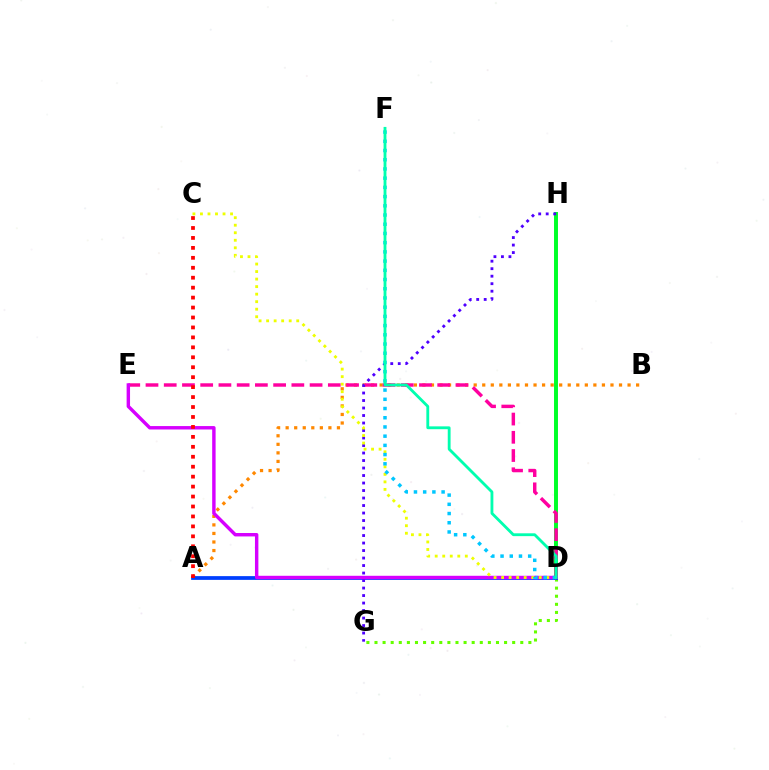{('D', 'G'): [{'color': '#66ff00', 'line_style': 'dotted', 'thickness': 2.2}], ('D', 'H'): [{'color': '#00ff27', 'line_style': 'solid', 'thickness': 2.84}], ('A', 'B'): [{'color': '#ff8800', 'line_style': 'dotted', 'thickness': 2.32}], ('A', 'D'): [{'color': '#003fff', 'line_style': 'solid', 'thickness': 2.7}], ('D', 'E'): [{'color': '#ff00a0', 'line_style': 'dashed', 'thickness': 2.48}, {'color': '#d600ff', 'line_style': 'solid', 'thickness': 2.46}], ('G', 'H'): [{'color': '#4f00ff', 'line_style': 'dotted', 'thickness': 2.04}], ('A', 'C'): [{'color': '#ff0000', 'line_style': 'dotted', 'thickness': 2.7}], ('C', 'D'): [{'color': '#eeff00', 'line_style': 'dotted', 'thickness': 2.04}], ('D', 'F'): [{'color': '#00c7ff', 'line_style': 'dotted', 'thickness': 2.5}, {'color': '#00ffaf', 'line_style': 'solid', 'thickness': 2.04}]}